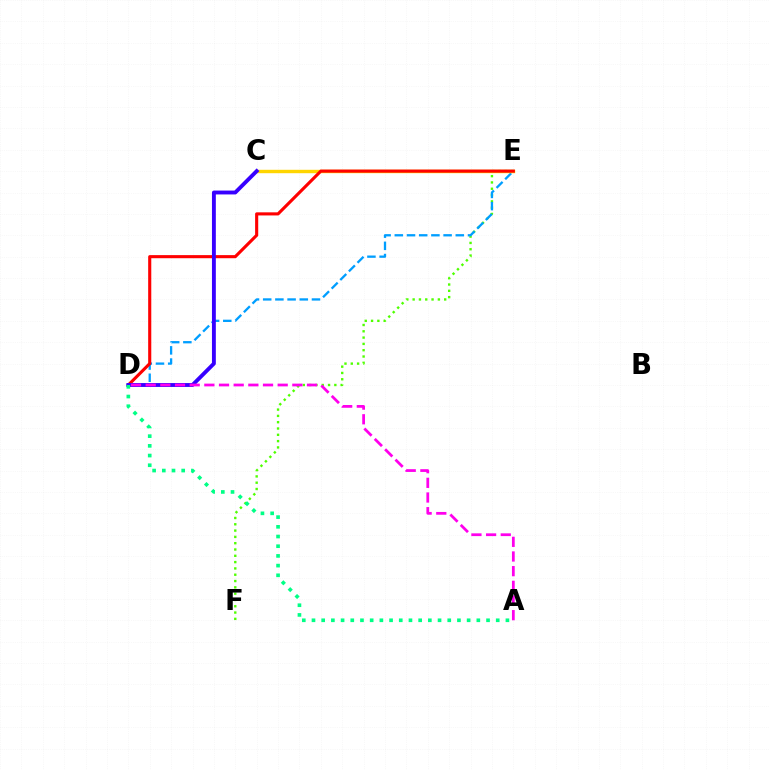{('E', 'F'): [{'color': '#4fff00', 'line_style': 'dotted', 'thickness': 1.71}], ('D', 'E'): [{'color': '#009eff', 'line_style': 'dashed', 'thickness': 1.66}, {'color': '#ff0000', 'line_style': 'solid', 'thickness': 2.24}], ('C', 'E'): [{'color': '#ffd500', 'line_style': 'solid', 'thickness': 2.46}], ('C', 'D'): [{'color': '#3700ff', 'line_style': 'solid', 'thickness': 2.79}], ('A', 'D'): [{'color': '#ff00ed', 'line_style': 'dashed', 'thickness': 1.99}, {'color': '#00ff86', 'line_style': 'dotted', 'thickness': 2.63}]}